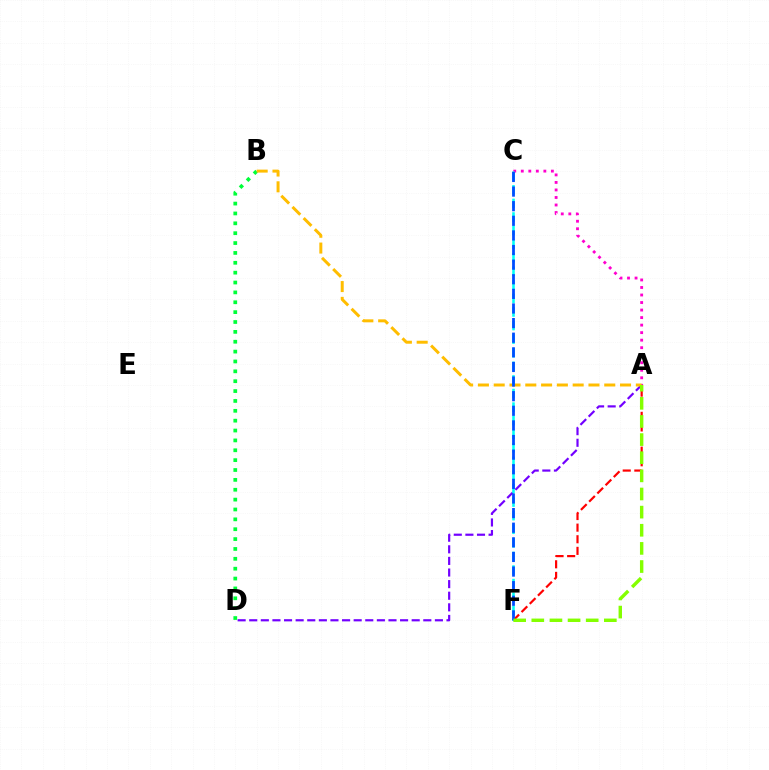{('B', 'D'): [{'color': '#00ff39', 'line_style': 'dotted', 'thickness': 2.68}], ('A', 'D'): [{'color': '#7200ff', 'line_style': 'dashed', 'thickness': 1.58}], ('A', 'C'): [{'color': '#ff00cf', 'line_style': 'dotted', 'thickness': 2.04}], ('A', 'B'): [{'color': '#ffbd00', 'line_style': 'dashed', 'thickness': 2.15}], ('A', 'F'): [{'color': '#ff0000', 'line_style': 'dashed', 'thickness': 1.58}, {'color': '#84ff00', 'line_style': 'dashed', 'thickness': 2.46}], ('C', 'F'): [{'color': '#00fff6', 'line_style': 'dashed', 'thickness': 1.84}, {'color': '#004bff', 'line_style': 'dashed', 'thickness': 1.99}]}